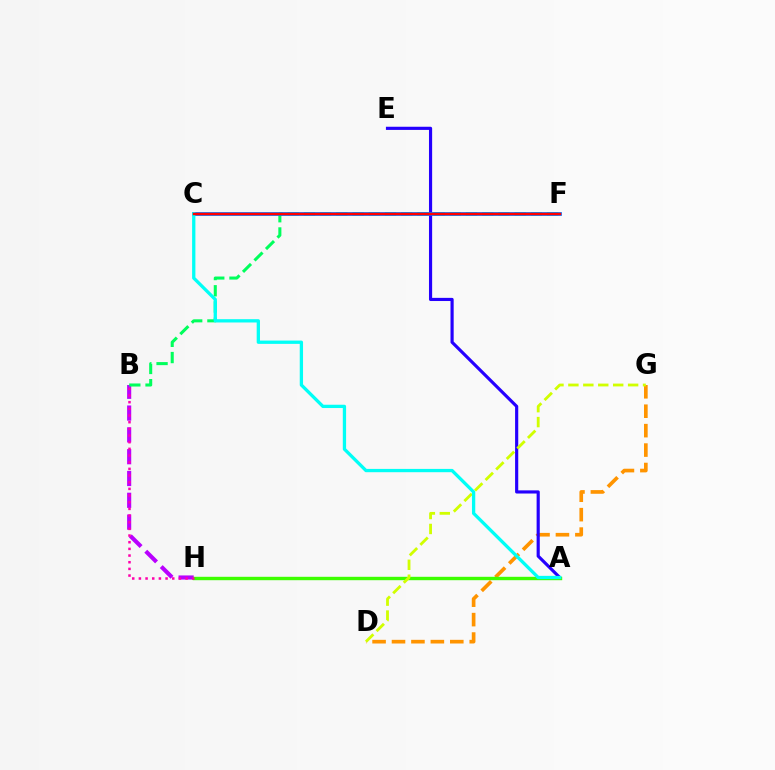{('D', 'G'): [{'color': '#ff9400', 'line_style': 'dashed', 'thickness': 2.64}, {'color': '#d1ff00', 'line_style': 'dashed', 'thickness': 2.03}], ('B', 'H'): [{'color': '#b900ff', 'line_style': 'dashed', 'thickness': 2.96}, {'color': '#ff00ac', 'line_style': 'dotted', 'thickness': 1.81}], ('A', 'E'): [{'color': '#2500ff', 'line_style': 'solid', 'thickness': 2.27}], ('B', 'F'): [{'color': '#00ff5c', 'line_style': 'dashed', 'thickness': 2.2}], ('C', 'F'): [{'color': '#0074ff', 'line_style': 'solid', 'thickness': 2.67}, {'color': '#ff0000', 'line_style': 'solid', 'thickness': 1.75}], ('A', 'H'): [{'color': '#3dff00', 'line_style': 'solid', 'thickness': 2.45}], ('A', 'C'): [{'color': '#00fff6', 'line_style': 'solid', 'thickness': 2.37}]}